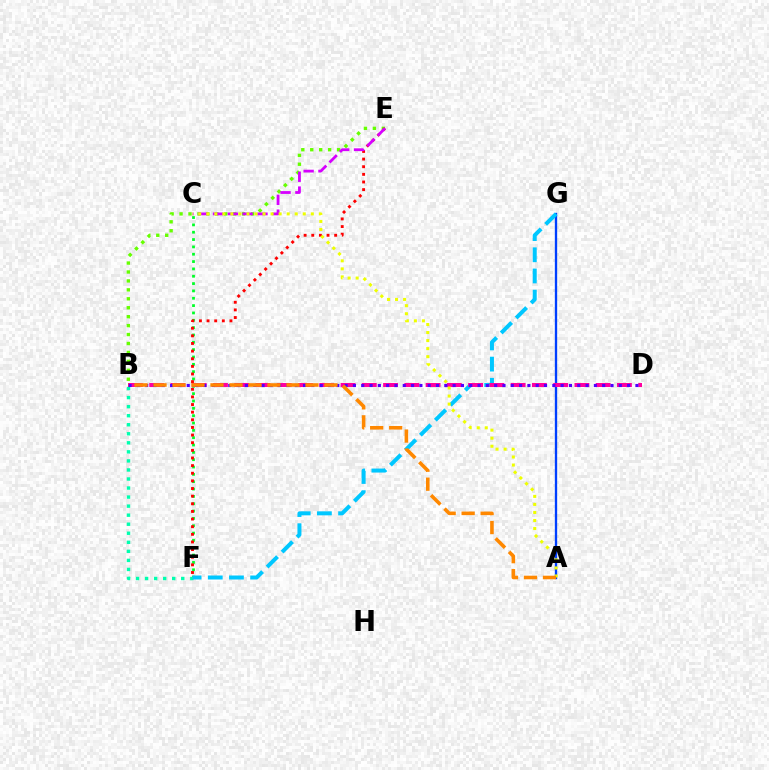{('B', 'E'): [{'color': '#66ff00', 'line_style': 'dotted', 'thickness': 2.43}], ('C', 'F'): [{'color': '#00ff27', 'line_style': 'dotted', 'thickness': 1.99}], ('B', 'F'): [{'color': '#00ffaf', 'line_style': 'dotted', 'thickness': 2.46}], ('E', 'F'): [{'color': '#ff0000', 'line_style': 'dotted', 'thickness': 2.07}], ('A', 'G'): [{'color': '#003fff', 'line_style': 'solid', 'thickness': 1.67}], ('F', 'G'): [{'color': '#00c7ff', 'line_style': 'dashed', 'thickness': 2.88}], ('C', 'E'): [{'color': '#d600ff', 'line_style': 'dashed', 'thickness': 2.01}], ('B', 'D'): [{'color': '#ff00a0', 'line_style': 'dashed', 'thickness': 2.89}, {'color': '#4f00ff', 'line_style': 'dotted', 'thickness': 2.26}], ('A', 'C'): [{'color': '#eeff00', 'line_style': 'dotted', 'thickness': 2.18}], ('A', 'B'): [{'color': '#ff8800', 'line_style': 'dashed', 'thickness': 2.58}]}